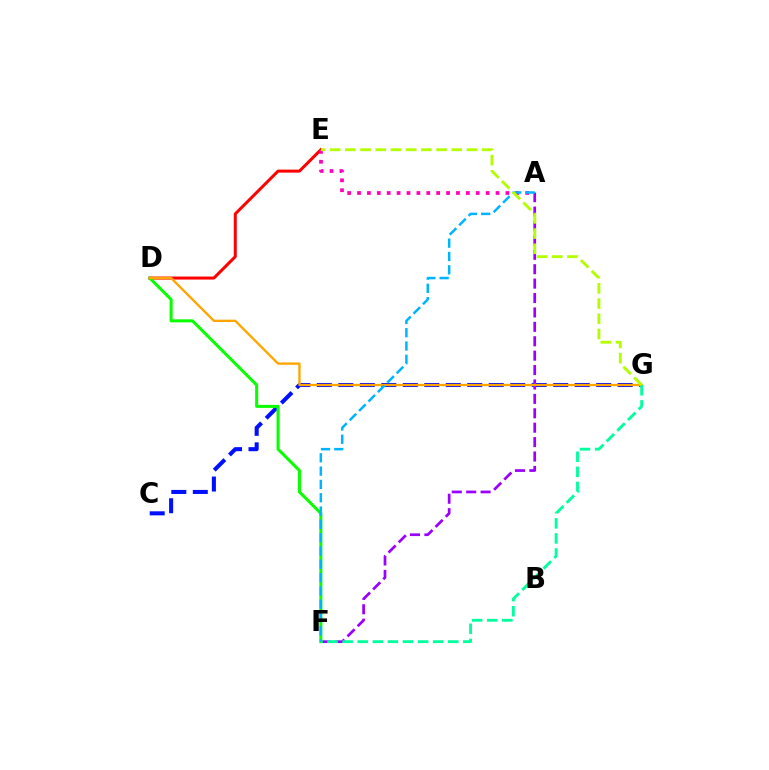{('C', 'G'): [{'color': '#0010ff', 'line_style': 'dashed', 'thickness': 2.92}], ('D', 'E'): [{'color': '#ff0000', 'line_style': 'solid', 'thickness': 2.17}], ('A', 'E'): [{'color': '#ff00bd', 'line_style': 'dotted', 'thickness': 2.69}], ('A', 'F'): [{'color': '#9b00ff', 'line_style': 'dashed', 'thickness': 1.96}, {'color': '#00b5ff', 'line_style': 'dashed', 'thickness': 1.81}], ('D', 'F'): [{'color': '#08ff00', 'line_style': 'solid', 'thickness': 2.18}], ('D', 'G'): [{'color': '#ffa500', 'line_style': 'solid', 'thickness': 1.68}], ('F', 'G'): [{'color': '#00ff9d', 'line_style': 'dashed', 'thickness': 2.05}], ('E', 'G'): [{'color': '#b3ff00', 'line_style': 'dashed', 'thickness': 2.06}]}